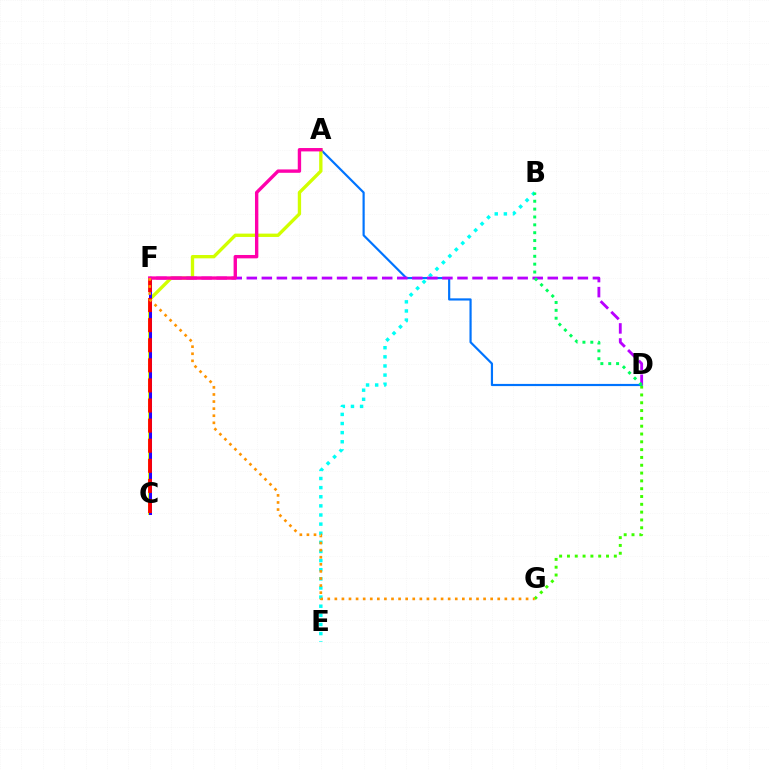{('A', 'D'): [{'color': '#0074ff', 'line_style': 'solid', 'thickness': 1.57}], ('A', 'C'): [{'color': '#d1ff00', 'line_style': 'solid', 'thickness': 2.4}], ('C', 'F'): [{'color': '#2500ff', 'line_style': 'solid', 'thickness': 2.18}, {'color': '#ff0000', 'line_style': 'dashed', 'thickness': 2.73}], ('B', 'E'): [{'color': '#00fff6', 'line_style': 'dotted', 'thickness': 2.48}], ('D', 'F'): [{'color': '#b900ff', 'line_style': 'dashed', 'thickness': 2.04}], ('D', 'G'): [{'color': '#3dff00', 'line_style': 'dotted', 'thickness': 2.12}], ('A', 'F'): [{'color': '#ff00ac', 'line_style': 'solid', 'thickness': 2.43}], ('B', 'D'): [{'color': '#00ff5c', 'line_style': 'dotted', 'thickness': 2.14}], ('F', 'G'): [{'color': '#ff9400', 'line_style': 'dotted', 'thickness': 1.92}]}